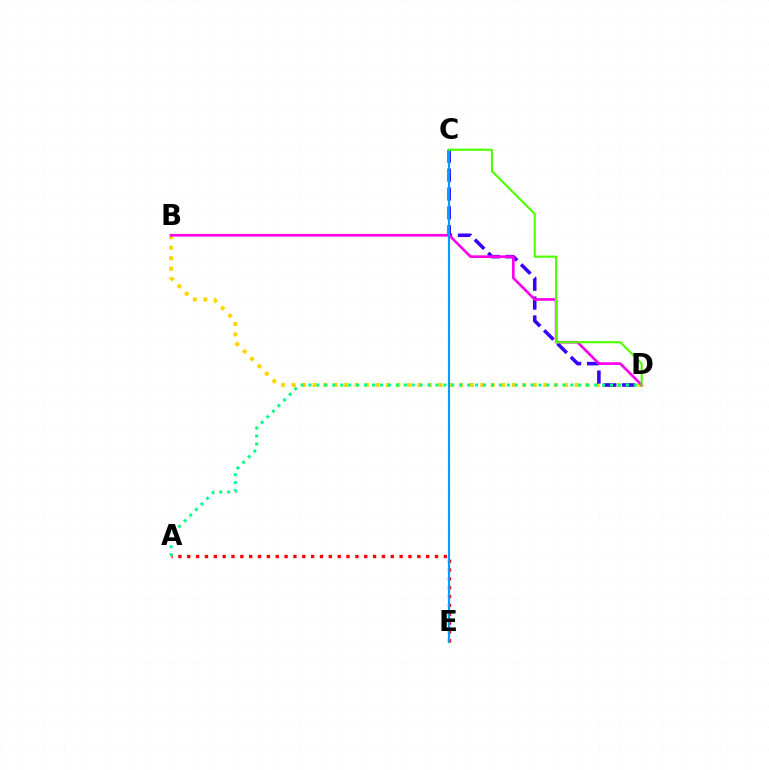{('B', 'D'): [{'color': '#ffd500', 'line_style': 'dotted', 'thickness': 2.85}, {'color': '#ff00ed', 'line_style': 'solid', 'thickness': 1.91}], ('C', 'D'): [{'color': '#3700ff', 'line_style': 'dashed', 'thickness': 2.56}, {'color': '#4fff00', 'line_style': 'solid', 'thickness': 1.54}], ('A', 'E'): [{'color': '#ff0000', 'line_style': 'dotted', 'thickness': 2.4}], ('C', 'E'): [{'color': '#009eff', 'line_style': 'solid', 'thickness': 1.55}], ('A', 'D'): [{'color': '#00ff86', 'line_style': 'dotted', 'thickness': 2.16}]}